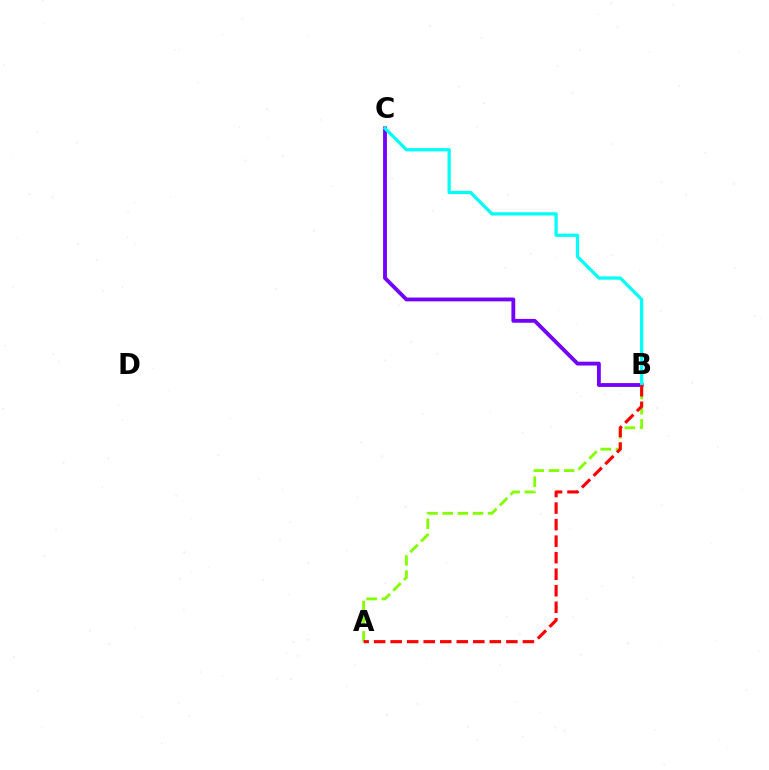{('A', 'B'): [{'color': '#84ff00', 'line_style': 'dashed', 'thickness': 2.06}, {'color': '#ff0000', 'line_style': 'dashed', 'thickness': 2.25}], ('B', 'C'): [{'color': '#7200ff', 'line_style': 'solid', 'thickness': 2.76}, {'color': '#00fff6', 'line_style': 'solid', 'thickness': 2.34}]}